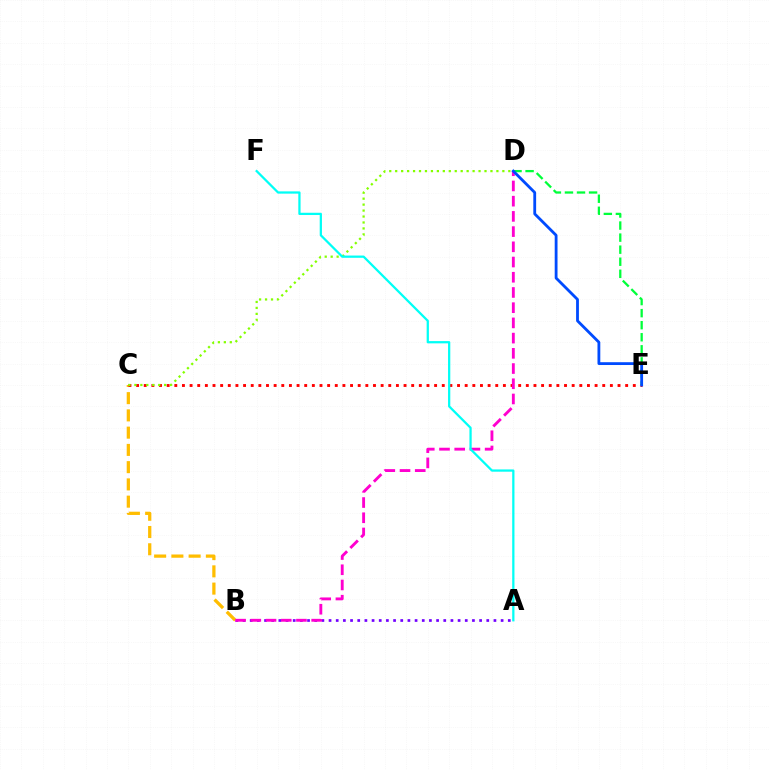{('A', 'B'): [{'color': '#7200ff', 'line_style': 'dotted', 'thickness': 1.95}], ('B', 'C'): [{'color': '#ffbd00', 'line_style': 'dashed', 'thickness': 2.34}], ('C', 'E'): [{'color': '#ff0000', 'line_style': 'dotted', 'thickness': 2.08}], ('D', 'E'): [{'color': '#00ff39', 'line_style': 'dashed', 'thickness': 1.64}, {'color': '#004bff', 'line_style': 'solid', 'thickness': 2.02}], ('B', 'D'): [{'color': '#ff00cf', 'line_style': 'dashed', 'thickness': 2.07}], ('C', 'D'): [{'color': '#84ff00', 'line_style': 'dotted', 'thickness': 1.62}], ('A', 'F'): [{'color': '#00fff6', 'line_style': 'solid', 'thickness': 1.62}]}